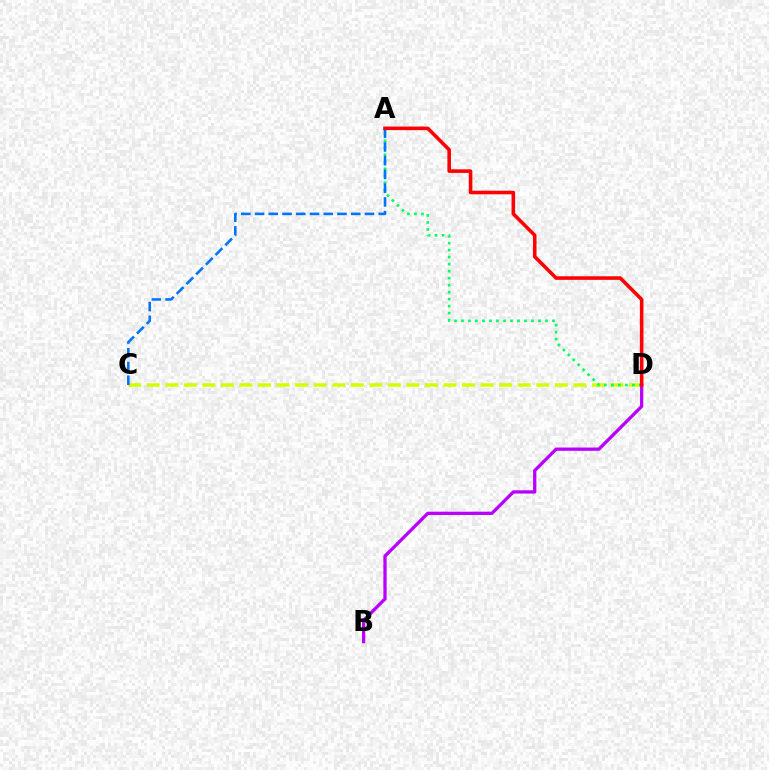{('C', 'D'): [{'color': '#d1ff00', 'line_style': 'dashed', 'thickness': 2.52}], ('A', 'D'): [{'color': '#00ff5c', 'line_style': 'dotted', 'thickness': 1.9}, {'color': '#ff0000', 'line_style': 'solid', 'thickness': 2.58}], ('A', 'C'): [{'color': '#0074ff', 'line_style': 'dashed', 'thickness': 1.87}], ('B', 'D'): [{'color': '#b900ff', 'line_style': 'solid', 'thickness': 2.37}]}